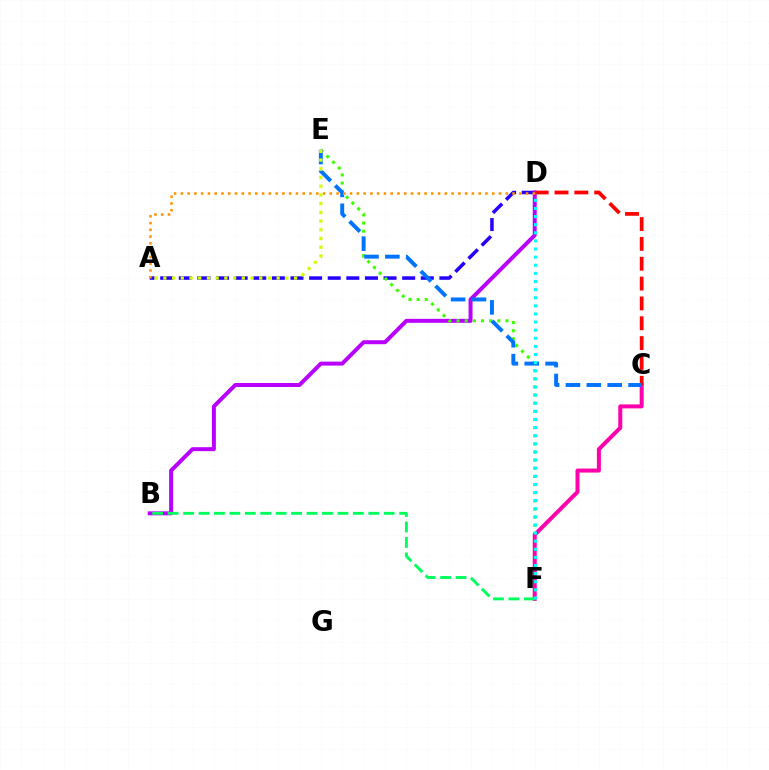{('A', 'D'): [{'color': '#2500ff', 'line_style': 'dashed', 'thickness': 2.53}, {'color': '#ff9400', 'line_style': 'dotted', 'thickness': 1.84}], ('B', 'D'): [{'color': '#b900ff', 'line_style': 'solid', 'thickness': 2.85}], ('E', 'F'): [{'color': '#3dff00', 'line_style': 'dotted', 'thickness': 2.21}], ('C', 'F'): [{'color': '#ff00ac', 'line_style': 'solid', 'thickness': 2.88}], ('C', 'D'): [{'color': '#ff0000', 'line_style': 'dashed', 'thickness': 2.7}], ('C', 'E'): [{'color': '#0074ff', 'line_style': 'dashed', 'thickness': 2.84}], ('B', 'F'): [{'color': '#00ff5c', 'line_style': 'dashed', 'thickness': 2.1}], ('D', 'F'): [{'color': '#00fff6', 'line_style': 'dotted', 'thickness': 2.2}], ('A', 'E'): [{'color': '#d1ff00', 'line_style': 'dotted', 'thickness': 2.37}]}